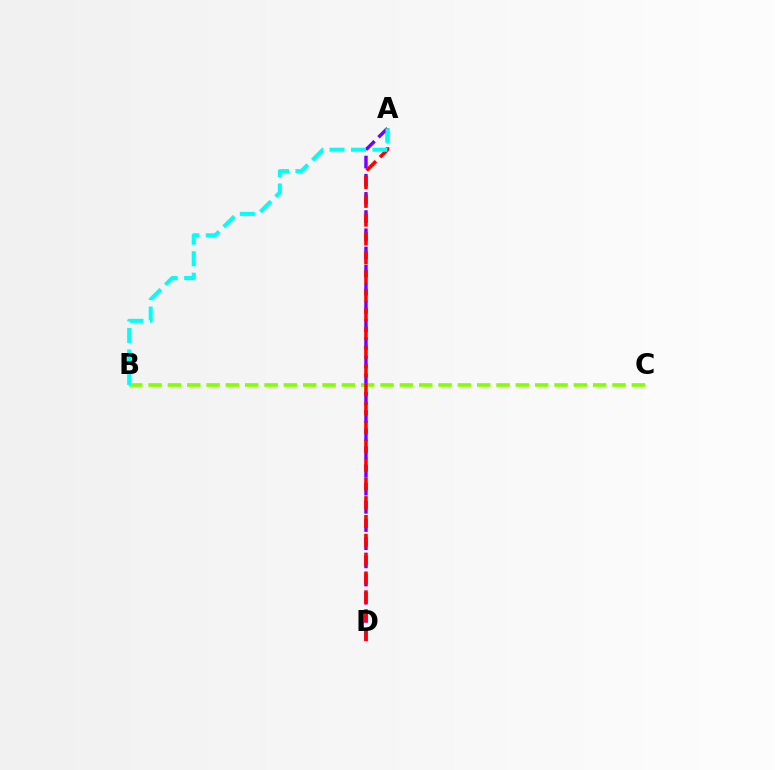{('A', 'D'): [{'color': '#7200ff', 'line_style': 'dashed', 'thickness': 2.47}, {'color': '#ff0000', 'line_style': 'dashed', 'thickness': 2.56}], ('B', 'C'): [{'color': '#84ff00', 'line_style': 'dashed', 'thickness': 2.63}], ('A', 'B'): [{'color': '#00fff6', 'line_style': 'dashed', 'thickness': 2.91}]}